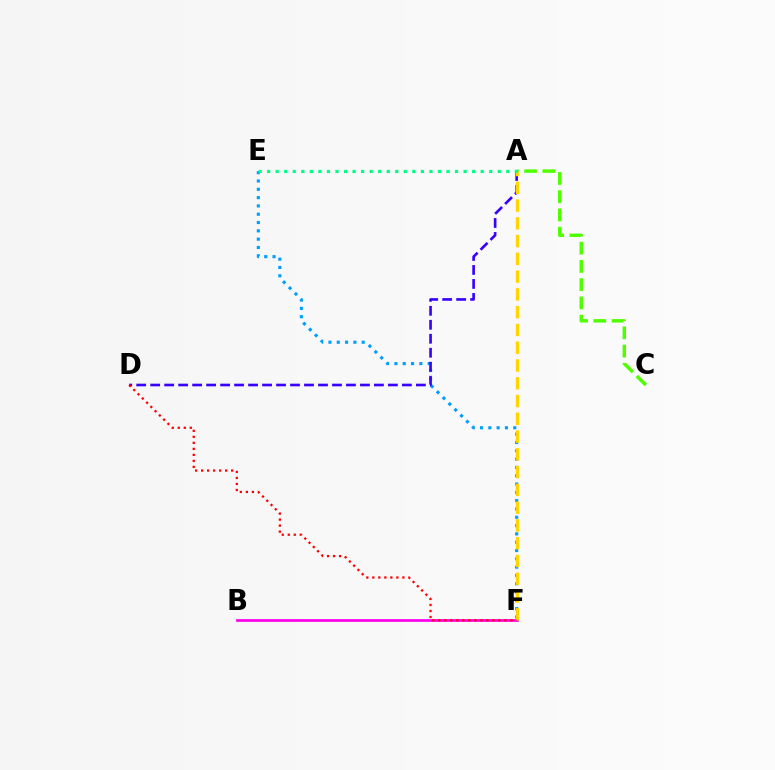{('A', 'C'): [{'color': '#4fff00', 'line_style': 'dashed', 'thickness': 2.48}], ('E', 'F'): [{'color': '#009eff', 'line_style': 'dotted', 'thickness': 2.26}], ('B', 'F'): [{'color': '#ff00ed', 'line_style': 'solid', 'thickness': 1.95}], ('A', 'D'): [{'color': '#3700ff', 'line_style': 'dashed', 'thickness': 1.9}], ('A', 'F'): [{'color': '#ffd500', 'line_style': 'dashed', 'thickness': 2.41}], ('D', 'F'): [{'color': '#ff0000', 'line_style': 'dotted', 'thickness': 1.63}], ('A', 'E'): [{'color': '#00ff86', 'line_style': 'dotted', 'thickness': 2.32}]}